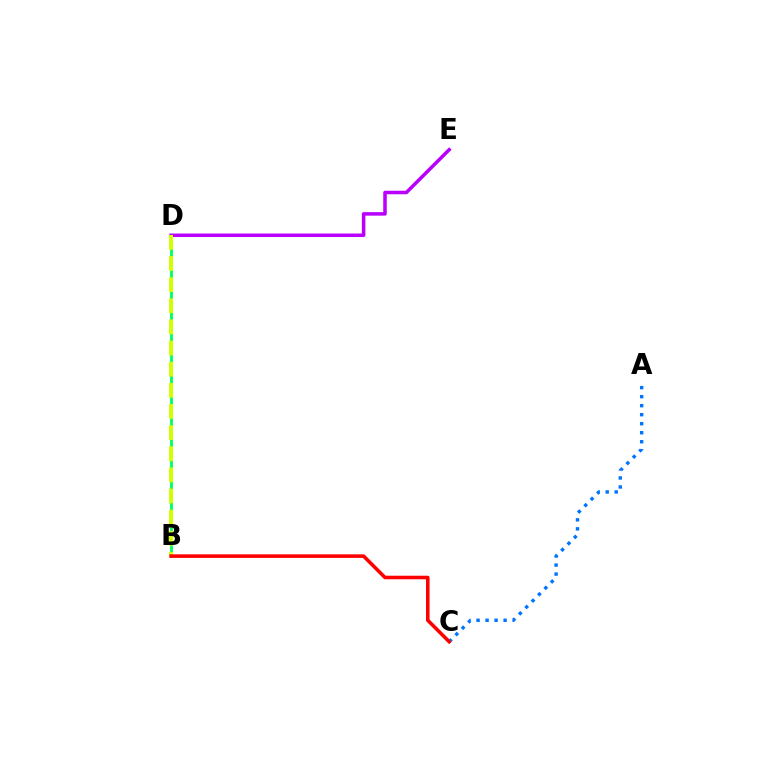{('A', 'C'): [{'color': '#0074ff', 'line_style': 'dotted', 'thickness': 2.45}], ('B', 'D'): [{'color': '#00ff5c', 'line_style': 'solid', 'thickness': 2.04}, {'color': '#d1ff00', 'line_style': 'dashed', 'thickness': 2.87}], ('D', 'E'): [{'color': '#b900ff', 'line_style': 'solid', 'thickness': 2.54}], ('B', 'C'): [{'color': '#ff0000', 'line_style': 'solid', 'thickness': 2.57}]}